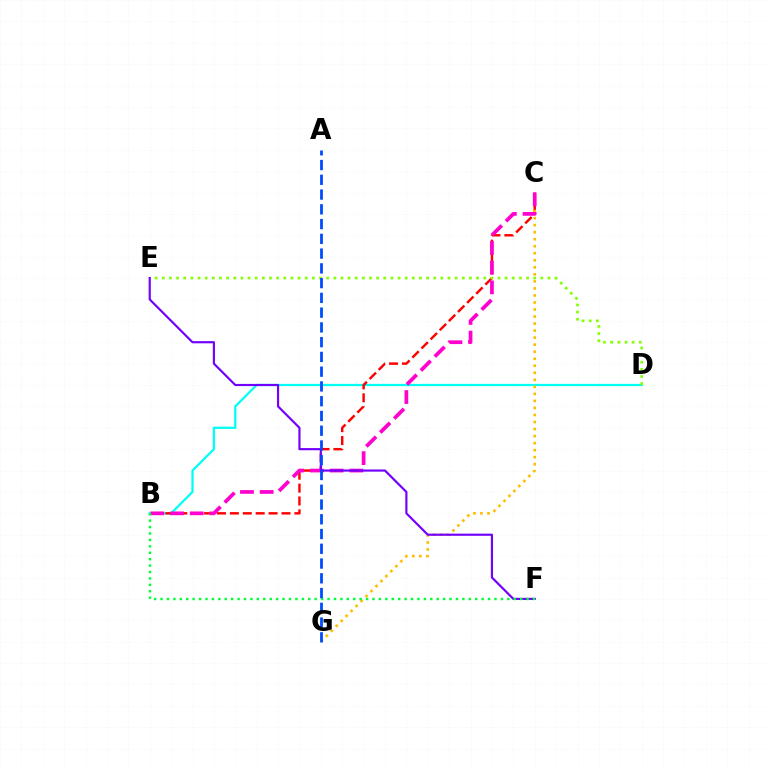{('B', 'D'): [{'color': '#00fff6', 'line_style': 'solid', 'thickness': 1.62}], ('B', 'C'): [{'color': '#ff0000', 'line_style': 'dashed', 'thickness': 1.75}, {'color': '#ff00cf', 'line_style': 'dashed', 'thickness': 2.68}], ('C', 'G'): [{'color': '#ffbd00', 'line_style': 'dotted', 'thickness': 1.91}], ('D', 'E'): [{'color': '#84ff00', 'line_style': 'dotted', 'thickness': 1.94}], ('E', 'F'): [{'color': '#7200ff', 'line_style': 'solid', 'thickness': 1.56}], ('B', 'F'): [{'color': '#00ff39', 'line_style': 'dotted', 'thickness': 1.74}], ('A', 'G'): [{'color': '#004bff', 'line_style': 'dashed', 'thickness': 2.01}]}